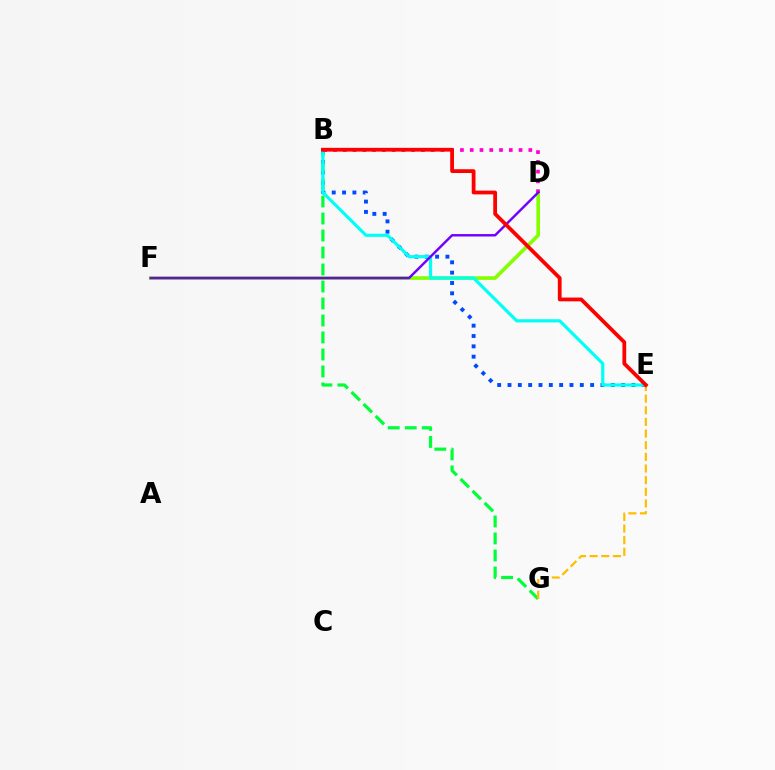{('D', 'F'): [{'color': '#84ff00', 'line_style': 'solid', 'thickness': 2.62}, {'color': '#7200ff', 'line_style': 'solid', 'thickness': 1.75}], ('B', 'E'): [{'color': '#004bff', 'line_style': 'dotted', 'thickness': 2.81}, {'color': '#00fff6', 'line_style': 'solid', 'thickness': 2.29}, {'color': '#ff0000', 'line_style': 'solid', 'thickness': 2.72}], ('B', 'G'): [{'color': '#00ff39', 'line_style': 'dashed', 'thickness': 2.31}], ('B', 'D'): [{'color': '#ff00cf', 'line_style': 'dotted', 'thickness': 2.65}], ('E', 'G'): [{'color': '#ffbd00', 'line_style': 'dashed', 'thickness': 1.58}]}